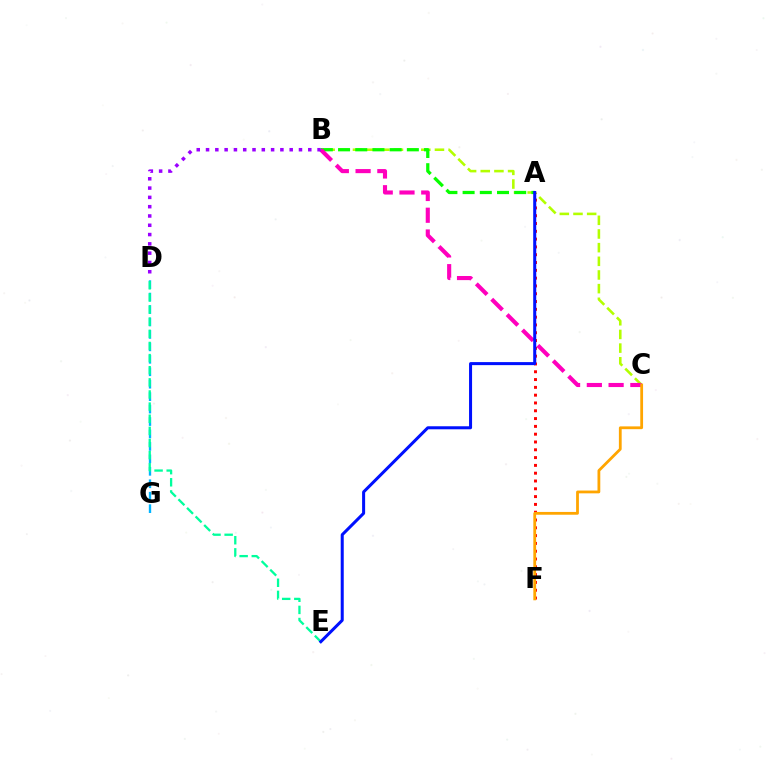{('D', 'G'): [{'color': '#00b5ff', 'line_style': 'dashed', 'thickness': 1.69}], ('B', 'C'): [{'color': '#b3ff00', 'line_style': 'dashed', 'thickness': 1.86}, {'color': '#ff00bd', 'line_style': 'dashed', 'thickness': 2.96}], ('A', 'B'): [{'color': '#08ff00', 'line_style': 'dashed', 'thickness': 2.34}], ('A', 'F'): [{'color': '#ff0000', 'line_style': 'dotted', 'thickness': 2.12}], ('D', 'E'): [{'color': '#00ff9d', 'line_style': 'dashed', 'thickness': 1.65}], ('C', 'F'): [{'color': '#ffa500', 'line_style': 'solid', 'thickness': 2.01}], ('B', 'D'): [{'color': '#9b00ff', 'line_style': 'dotted', 'thickness': 2.53}], ('A', 'E'): [{'color': '#0010ff', 'line_style': 'solid', 'thickness': 2.18}]}